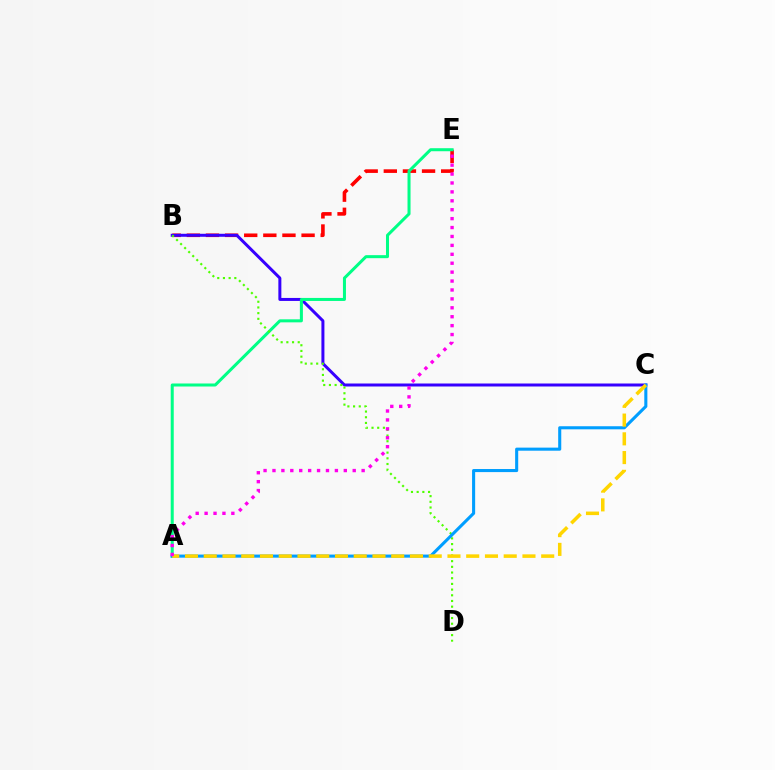{('B', 'E'): [{'color': '#ff0000', 'line_style': 'dashed', 'thickness': 2.6}], ('B', 'C'): [{'color': '#3700ff', 'line_style': 'solid', 'thickness': 2.16}], ('A', 'E'): [{'color': '#00ff86', 'line_style': 'solid', 'thickness': 2.18}, {'color': '#ff00ed', 'line_style': 'dotted', 'thickness': 2.42}], ('B', 'D'): [{'color': '#4fff00', 'line_style': 'dotted', 'thickness': 1.55}], ('A', 'C'): [{'color': '#009eff', 'line_style': 'solid', 'thickness': 2.22}, {'color': '#ffd500', 'line_style': 'dashed', 'thickness': 2.55}]}